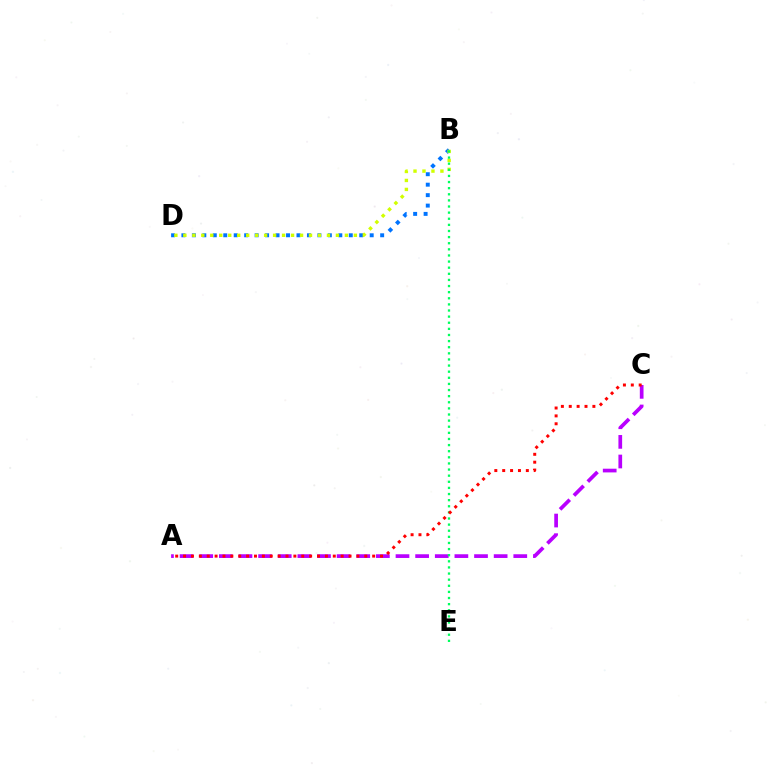{('B', 'D'): [{'color': '#0074ff', 'line_style': 'dotted', 'thickness': 2.84}, {'color': '#d1ff00', 'line_style': 'dotted', 'thickness': 2.44}], ('A', 'C'): [{'color': '#b900ff', 'line_style': 'dashed', 'thickness': 2.67}, {'color': '#ff0000', 'line_style': 'dotted', 'thickness': 2.14}], ('B', 'E'): [{'color': '#00ff5c', 'line_style': 'dotted', 'thickness': 1.66}]}